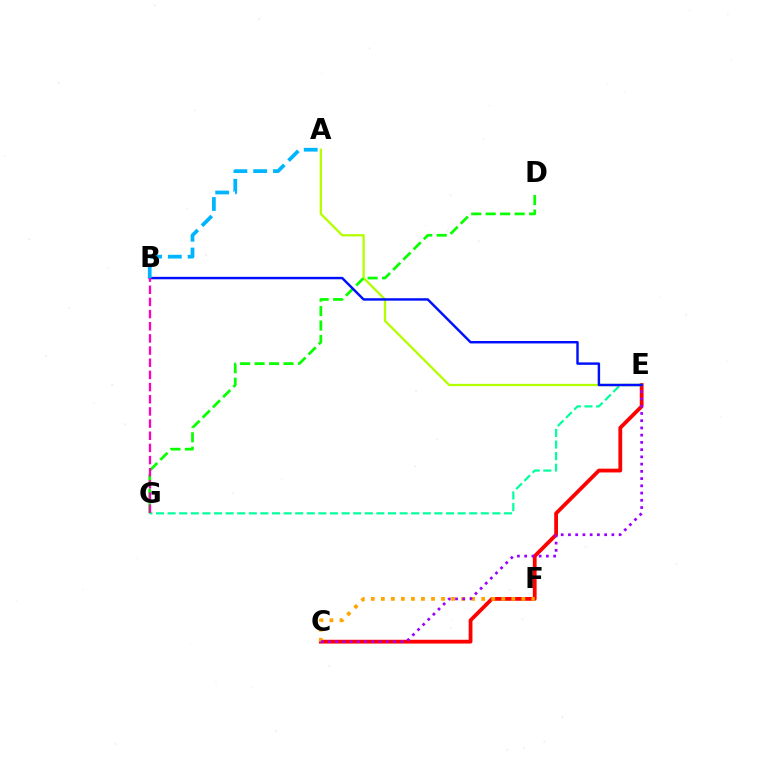{('C', 'E'): [{'color': '#ff0000', 'line_style': 'solid', 'thickness': 2.73}, {'color': '#9b00ff', 'line_style': 'dotted', 'thickness': 1.97}], ('C', 'F'): [{'color': '#ffa500', 'line_style': 'dotted', 'thickness': 2.73}], ('A', 'E'): [{'color': '#b3ff00', 'line_style': 'solid', 'thickness': 1.66}], ('E', 'G'): [{'color': '#00ff9d', 'line_style': 'dashed', 'thickness': 1.58}], ('D', 'G'): [{'color': '#08ff00', 'line_style': 'dashed', 'thickness': 1.96}], ('B', 'E'): [{'color': '#0010ff', 'line_style': 'solid', 'thickness': 1.76}], ('A', 'B'): [{'color': '#00b5ff', 'line_style': 'dashed', 'thickness': 2.69}], ('B', 'G'): [{'color': '#ff00bd', 'line_style': 'dashed', 'thickness': 1.65}]}